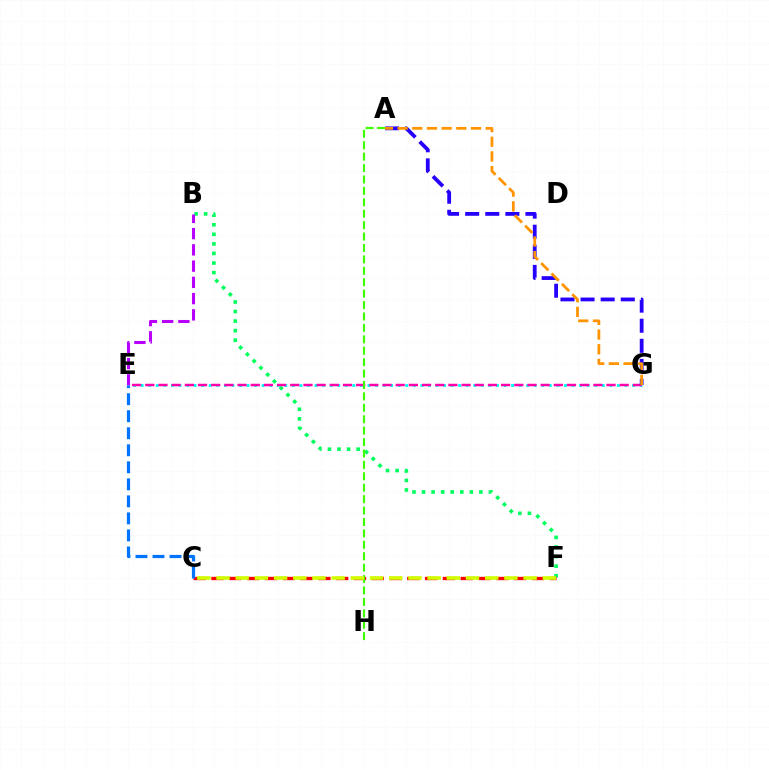{('E', 'G'): [{'color': '#00fff6', 'line_style': 'dotted', 'thickness': 2.05}, {'color': '#ff00ac', 'line_style': 'dashed', 'thickness': 1.79}], ('B', 'F'): [{'color': '#00ff5c', 'line_style': 'dotted', 'thickness': 2.6}], ('C', 'F'): [{'color': '#ff0000', 'line_style': 'dashed', 'thickness': 2.42}, {'color': '#d1ff00', 'line_style': 'dashed', 'thickness': 2.61}], ('A', 'G'): [{'color': '#2500ff', 'line_style': 'dashed', 'thickness': 2.73}, {'color': '#ff9400', 'line_style': 'dashed', 'thickness': 1.99}], ('A', 'H'): [{'color': '#3dff00', 'line_style': 'dashed', 'thickness': 1.55}], ('B', 'E'): [{'color': '#b900ff', 'line_style': 'dashed', 'thickness': 2.21}], ('C', 'E'): [{'color': '#0074ff', 'line_style': 'dashed', 'thickness': 2.31}]}